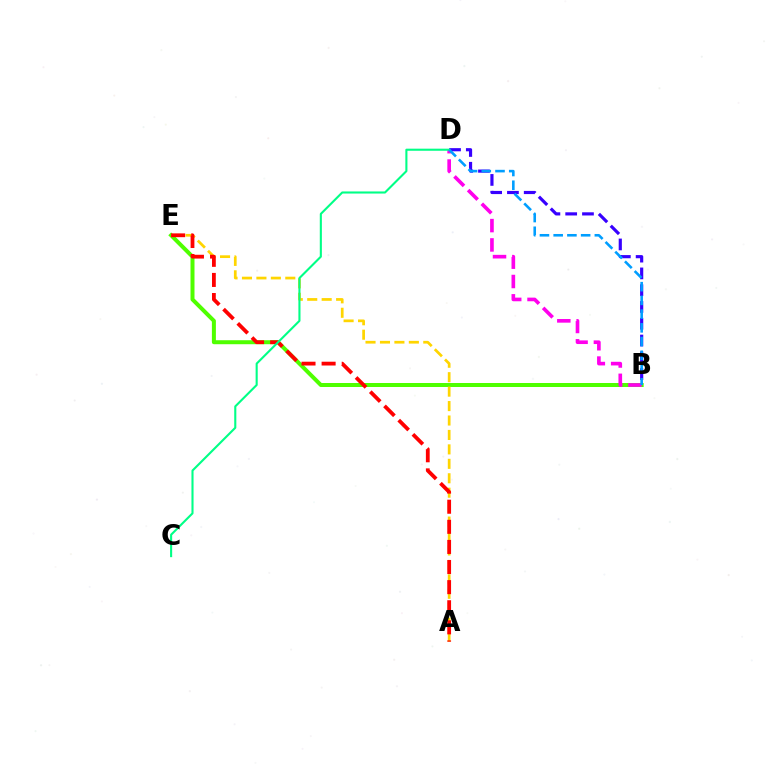{('B', 'E'): [{'color': '#4fff00', 'line_style': 'solid', 'thickness': 2.88}], ('A', 'E'): [{'color': '#ffd500', 'line_style': 'dashed', 'thickness': 1.96}, {'color': '#ff0000', 'line_style': 'dashed', 'thickness': 2.73}], ('B', 'D'): [{'color': '#3700ff', 'line_style': 'dashed', 'thickness': 2.28}, {'color': '#ff00ed', 'line_style': 'dashed', 'thickness': 2.63}, {'color': '#009eff', 'line_style': 'dashed', 'thickness': 1.86}], ('C', 'D'): [{'color': '#00ff86', 'line_style': 'solid', 'thickness': 1.51}]}